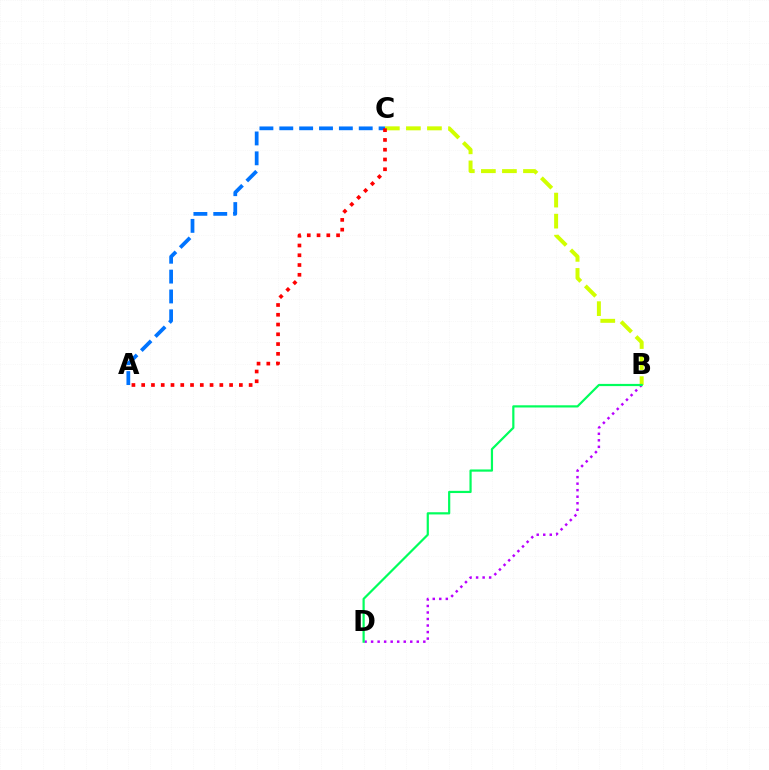{('B', 'D'): [{'color': '#b900ff', 'line_style': 'dotted', 'thickness': 1.77}, {'color': '#00ff5c', 'line_style': 'solid', 'thickness': 1.59}], ('A', 'C'): [{'color': '#0074ff', 'line_style': 'dashed', 'thickness': 2.7}, {'color': '#ff0000', 'line_style': 'dotted', 'thickness': 2.65}], ('B', 'C'): [{'color': '#d1ff00', 'line_style': 'dashed', 'thickness': 2.86}]}